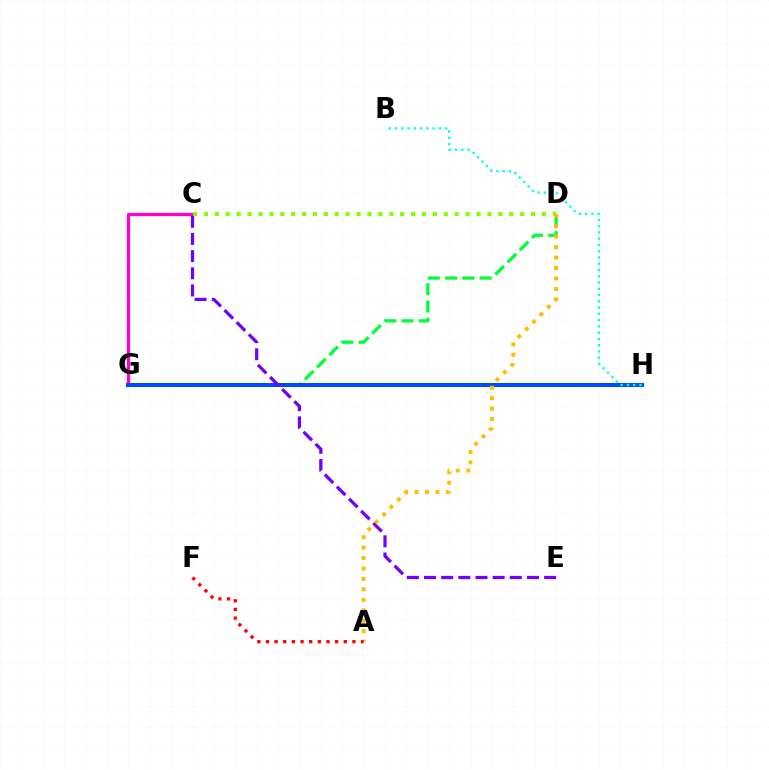{('C', 'G'): [{'color': '#ff00cf', 'line_style': 'solid', 'thickness': 2.34}], ('C', 'D'): [{'color': '#84ff00', 'line_style': 'dotted', 'thickness': 2.96}], ('D', 'G'): [{'color': '#00ff39', 'line_style': 'dashed', 'thickness': 2.35}], ('G', 'H'): [{'color': '#004bff', 'line_style': 'solid', 'thickness': 2.89}], ('C', 'E'): [{'color': '#7200ff', 'line_style': 'dashed', 'thickness': 2.33}], ('A', 'D'): [{'color': '#ffbd00', 'line_style': 'dotted', 'thickness': 2.84}], ('A', 'F'): [{'color': '#ff0000', 'line_style': 'dotted', 'thickness': 2.35}], ('B', 'H'): [{'color': '#00fff6', 'line_style': 'dotted', 'thickness': 1.7}]}